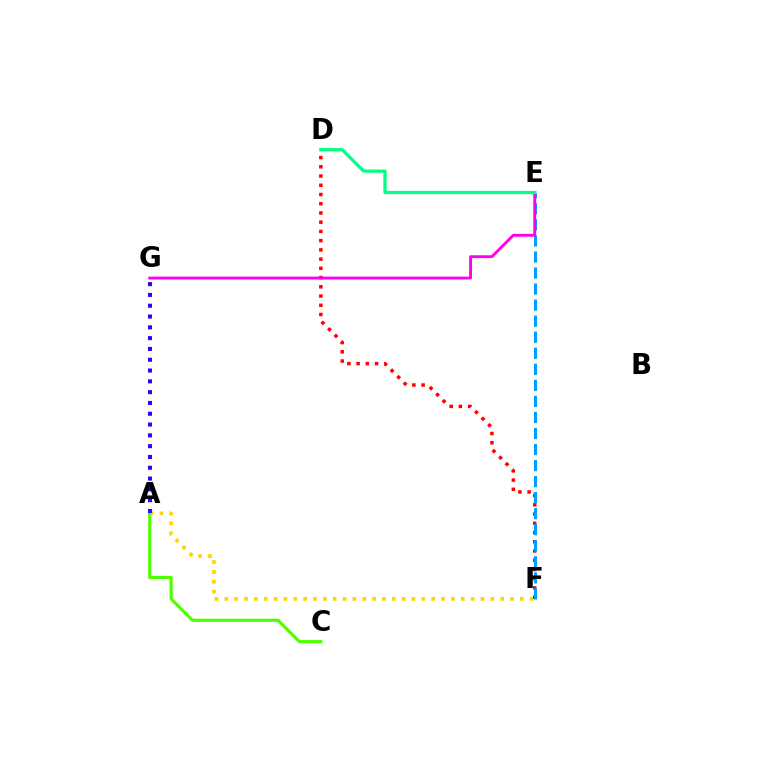{('A', 'F'): [{'color': '#ffd500', 'line_style': 'dotted', 'thickness': 2.68}], ('D', 'F'): [{'color': '#ff0000', 'line_style': 'dotted', 'thickness': 2.51}], ('E', 'F'): [{'color': '#009eff', 'line_style': 'dashed', 'thickness': 2.18}], ('A', 'C'): [{'color': '#4fff00', 'line_style': 'solid', 'thickness': 2.26}], ('E', 'G'): [{'color': '#ff00ed', 'line_style': 'solid', 'thickness': 2.07}], ('A', 'G'): [{'color': '#3700ff', 'line_style': 'dotted', 'thickness': 2.93}], ('D', 'E'): [{'color': '#00ff86', 'line_style': 'solid', 'thickness': 2.34}]}